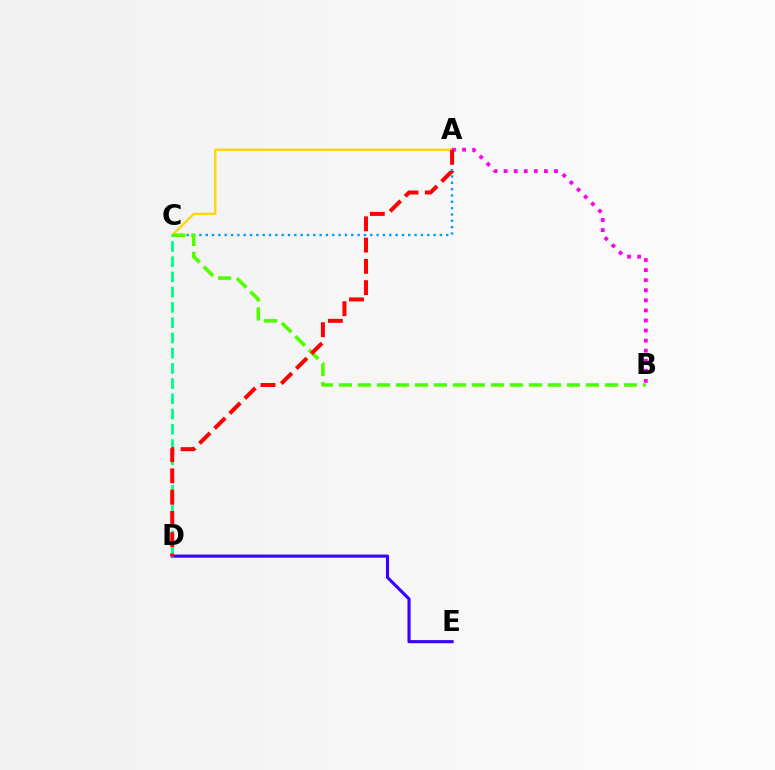{('A', 'C'): [{'color': '#009eff', 'line_style': 'dotted', 'thickness': 1.72}, {'color': '#ffd500', 'line_style': 'solid', 'thickness': 1.65}], ('D', 'E'): [{'color': '#3700ff', 'line_style': 'solid', 'thickness': 2.23}], ('B', 'C'): [{'color': '#4fff00', 'line_style': 'dashed', 'thickness': 2.58}], ('C', 'D'): [{'color': '#00ff86', 'line_style': 'dashed', 'thickness': 2.07}], ('A', 'B'): [{'color': '#ff00ed', 'line_style': 'dotted', 'thickness': 2.74}], ('A', 'D'): [{'color': '#ff0000', 'line_style': 'dashed', 'thickness': 2.89}]}